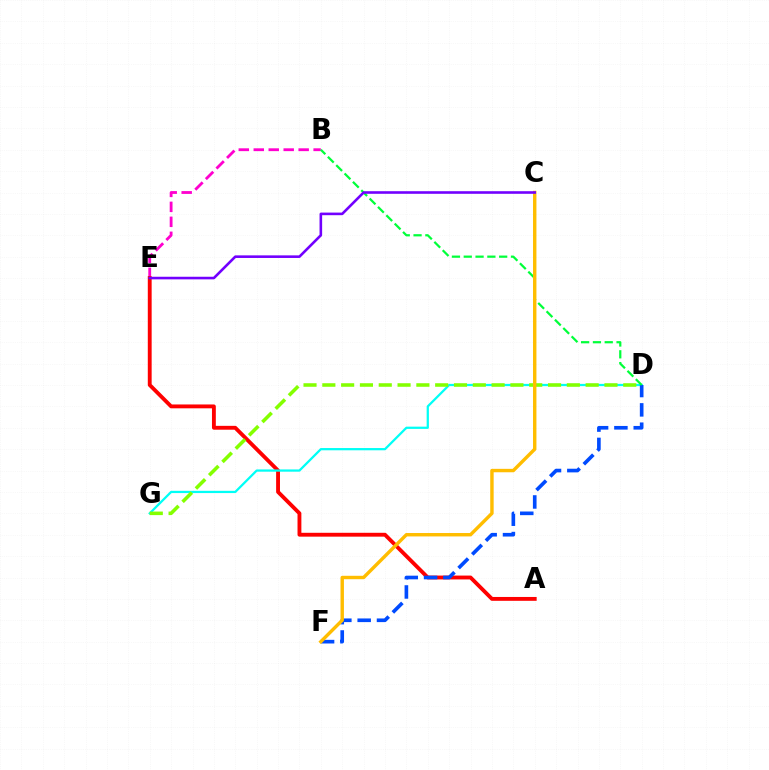{('B', 'E'): [{'color': '#ff00cf', 'line_style': 'dashed', 'thickness': 2.03}], ('A', 'E'): [{'color': '#ff0000', 'line_style': 'solid', 'thickness': 2.78}], ('D', 'G'): [{'color': '#00fff6', 'line_style': 'solid', 'thickness': 1.62}, {'color': '#84ff00', 'line_style': 'dashed', 'thickness': 2.56}], ('D', 'F'): [{'color': '#004bff', 'line_style': 'dashed', 'thickness': 2.63}], ('B', 'D'): [{'color': '#00ff39', 'line_style': 'dashed', 'thickness': 1.6}], ('C', 'F'): [{'color': '#ffbd00', 'line_style': 'solid', 'thickness': 2.46}], ('C', 'E'): [{'color': '#7200ff', 'line_style': 'solid', 'thickness': 1.88}]}